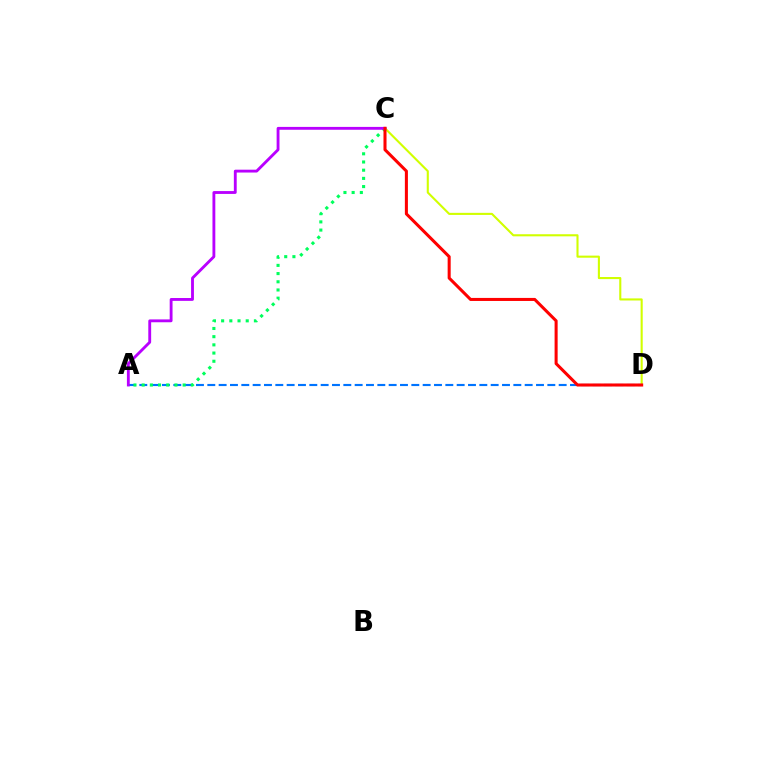{('A', 'D'): [{'color': '#0074ff', 'line_style': 'dashed', 'thickness': 1.54}], ('A', 'C'): [{'color': '#00ff5c', 'line_style': 'dotted', 'thickness': 2.23}, {'color': '#b900ff', 'line_style': 'solid', 'thickness': 2.05}], ('C', 'D'): [{'color': '#d1ff00', 'line_style': 'solid', 'thickness': 1.51}, {'color': '#ff0000', 'line_style': 'solid', 'thickness': 2.19}]}